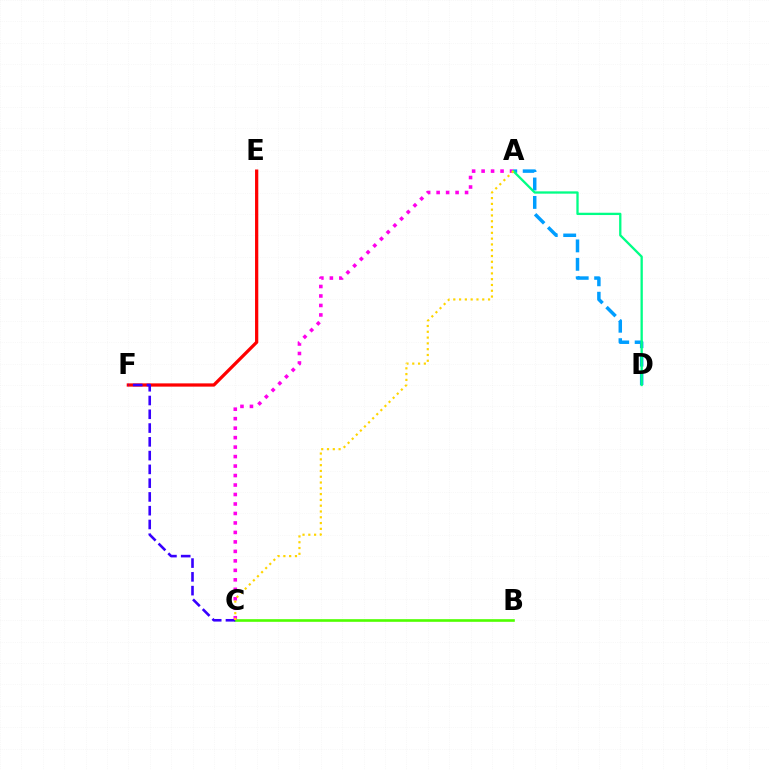{('A', 'D'): [{'color': '#009eff', 'line_style': 'dashed', 'thickness': 2.5}, {'color': '#00ff86', 'line_style': 'solid', 'thickness': 1.66}], ('B', 'C'): [{'color': '#4fff00', 'line_style': 'solid', 'thickness': 1.9}], ('E', 'F'): [{'color': '#ff0000', 'line_style': 'solid', 'thickness': 2.34}], ('C', 'F'): [{'color': '#3700ff', 'line_style': 'dashed', 'thickness': 1.87}], ('A', 'C'): [{'color': '#ff00ed', 'line_style': 'dotted', 'thickness': 2.58}, {'color': '#ffd500', 'line_style': 'dotted', 'thickness': 1.57}]}